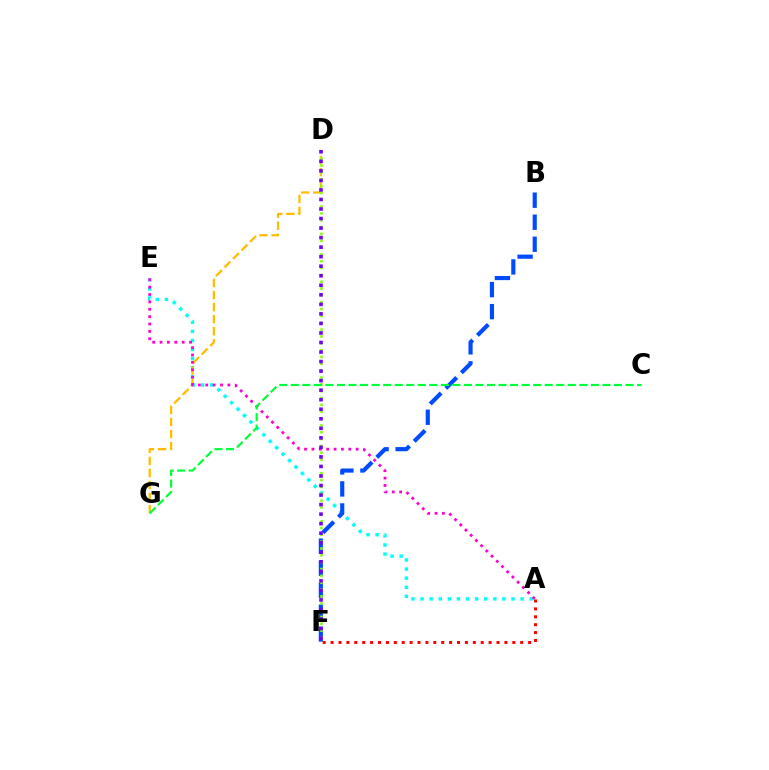{('A', 'E'): [{'color': '#00fff6', 'line_style': 'dotted', 'thickness': 2.47}, {'color': '#ff00cf', 'line_style': 'dotted', 'thickness': 2.0}], ('B', 'F'): [{'color': '#004bff', 'line_style': 'dashed', 'thickness': 2.99}], ('D', 'G'): [{'color': '#ffbd00', 'line_style': 'dashed', 'thickness': 1.64}], ('D', 'F'): [{'color': '#84ff00', 'line_style': 'dotted', 'thickness': 1.86}, {'color': '#7200ff', 'line_style': 'dotted', 'thickness': 2.59}], ('A', 'F'): [{'color': '#ff0000', 'line_style': 'dotted', 'thickness': 2.15}], ('C', 'G'): [{'color': '#00ff39', 'line_style': 'dashed', 'thickness': 1.57}]}